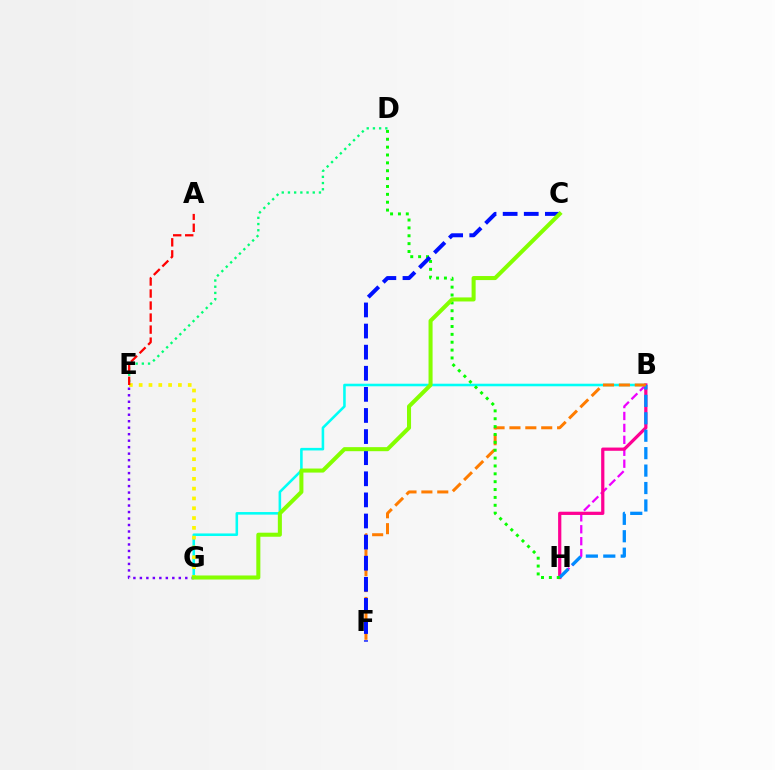{('B', 'H'): [{'color': '#ee00ff', 'line_style': 'dashed', 'thickness': 1.62}, {'color': '#ff0094', 'line_style': 'solid', 'thickness': 2.32}, {'color': '#008cff', 'line_style': 'dashed', 'thickness': 2.37}], ('B', 'G'): [{'color': '#00fff6', 'line_style': 'solid', 'thickness': 1.85}], ('E', 'G'): [{'color': '#fcf500', 'line_style': 'dotted', 'thickness': 2.67}, {'color': '#7200ff', 'line_style': 'dotted', 'thickness': 1.76}], ('D', 'E'): [{'color': '#00ff74', 'line_style': 'dotted', 'thickness': 1.68}], ('B', 'F'): [{'color': '#ff7c00', 'line_style': 'dashed', 'thickness': 2.16}], ('D', 'H'): [{'color': '#08ff00', 'line_style': 'dotted', 'thickness': 2.14}], ('A', 'E'): [{'color': '#ff0000', 'line_style': 'dashed', 'thickness': 1.63}], ('C', 'F'): [{'color': '#0010ff', 'line_style': 'dashed', 'thickness': 2.87}], ('C', 'G'): [{'color': '#84ff00', 'line_style': 'solid', 'thickness': 2.91}]}